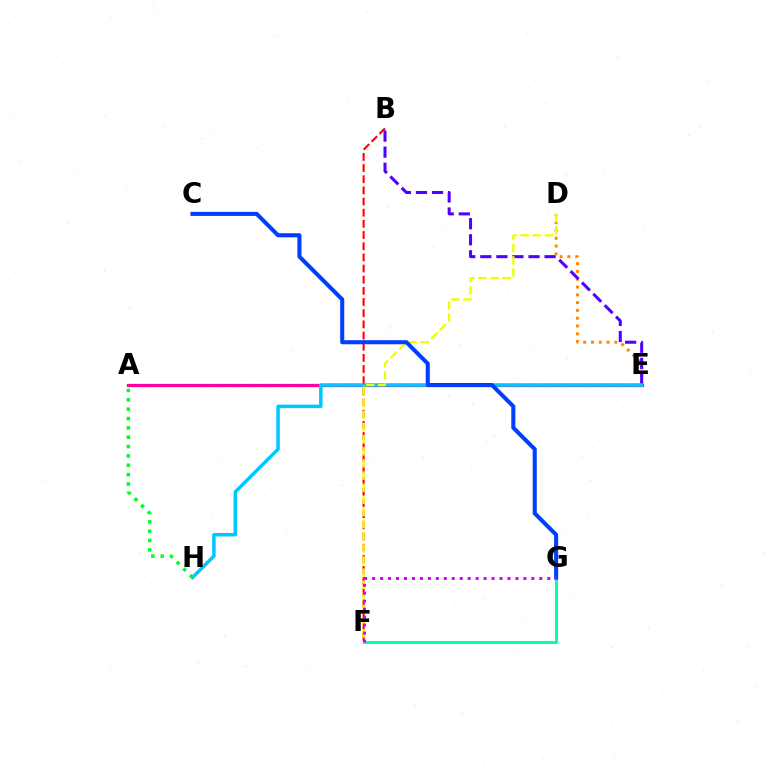{('A', 'E'): [{'color': '#66ff00', 'line_style': 'dashed', 'thickness': 2.26}, {'color': '#ff00a0', 'line_style': 'solid', 'thickness': 2.3}], ('D', 'E'): [{'color': '#ff8800', 'line_style': 'dotted', 'thickness': 2.12}], ('B', 'F'): [{'color': '#ff0000', 'line_style': 'dashed', 'thickness': 1.52}], ('B', 'E'): [{'color': '#4f00ff', 'line_style': 'dashed', 'thickness': 2.18}], ('E', 'H'): [{'color': '#00c7ff', 'line_style': 'solid', 'thickness': 2.51}], ('D', 'F'): [{'color': '#eeff00', 'line_style': 'dashed', 'thickness': 1.65}], ('F', 'G'): [{'color': '#00ffaf', 'line_style': 'solid', 'thickness': 2.16}, {'color': '#d600ff', 'line_style': 'dotted', 'thickness': 2.16}], ('C', 'G'): [{'color': '#003fff', 'line_style': 'solid', 'thickness': 2.93}], ('A', 'H'): [{'color': '#00ff27', 'line_style': 'dotted', 'thickness': 2.54}]}